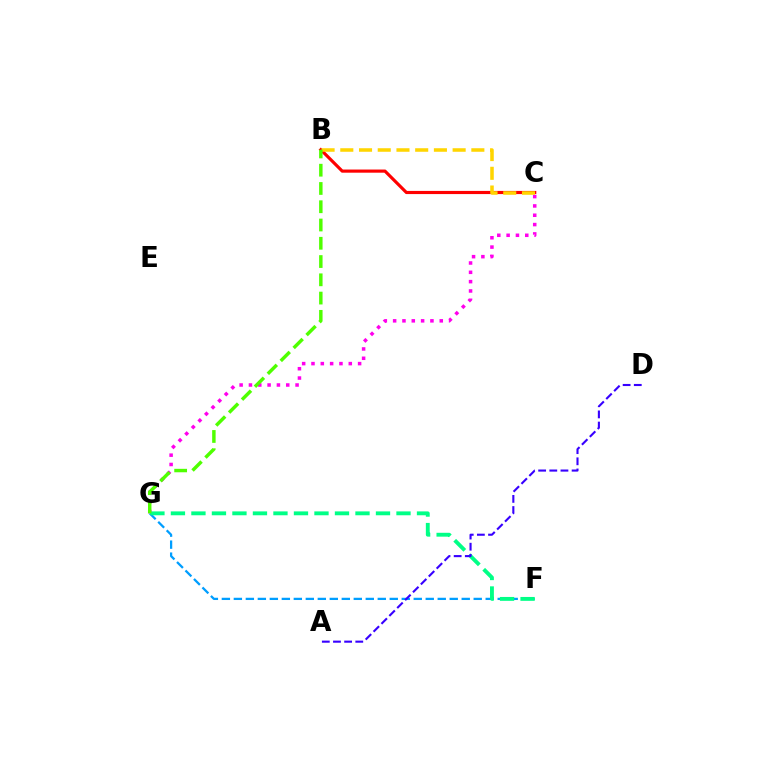{('B', 'C'): [{'color': '#ff0000', 'line_style': 'solid', 'thickness': 2.27}, {'color': '#ffd500', 'line_style': 'dashed', 'thickness': 2.54}], ('C', 'G'): [{'color': '#ff00ed', 'line_style': 'dotted', 'thickness': 2.53}], ('F', 'G'): [{'color': '#009eff', 'line_style': 'dashed', 'thickness': 1.63}, {'color': '#00ff86', 'line_style': 'dashed', 'thickness': 2.79}], ('A', 'D'): [{'color': '#3700ff', 'line_style': 'dashed', 'thickness': 1.52}], ('B', 'G'): [{'color': '#4fff00', 'line_style': 'dashed', 'thickness': 2.48}]}